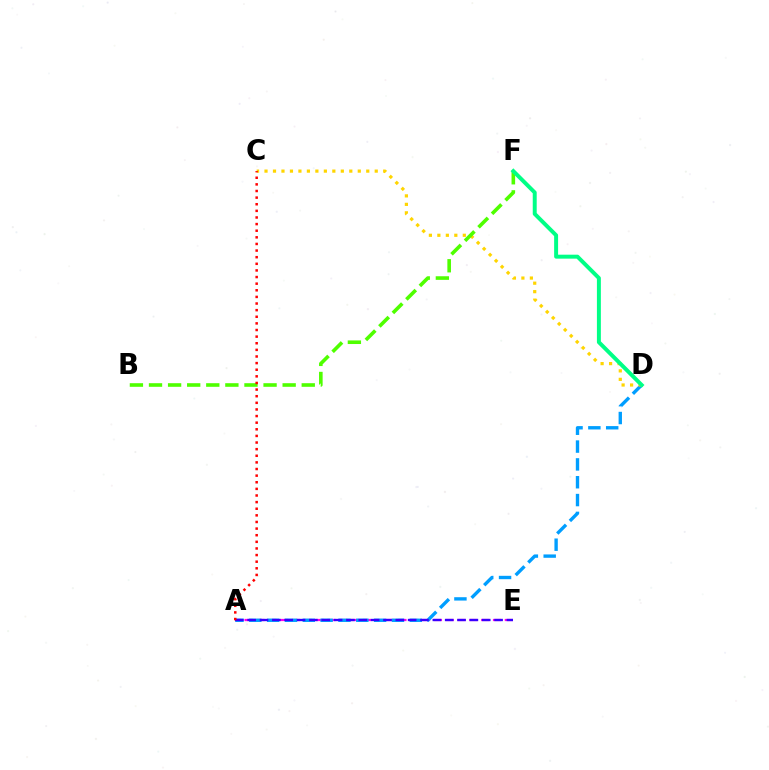{('A', 'E'): [{'color': '#ff00ed', 'line_style': 'dashed', 'thickness': 1.61}, {'color': '#3700ff', 'line_style': 'dashed', 'thickness': 1.68}], ('A', 'D'): [{'color': '#009eff', 'line_style': 'dashed', 'thickness': 2.42}], ('C', 'D'): [{'color': '#ffd500', 'line_style': 'dotted', 'thickness': 2.3}], ('B', 'F'): [{'color': '#4fff00', 'line_style': 'dashed', 'thickness': 2.59}], ('D', 'F'): [{'color': '#00ff86', 'line_style': 'solid', 'thickness': 2.85}], ('A', 'C'): [{'color': '#ff0000', 'line_style': 'dotted', 'thickness': 1.8}]}